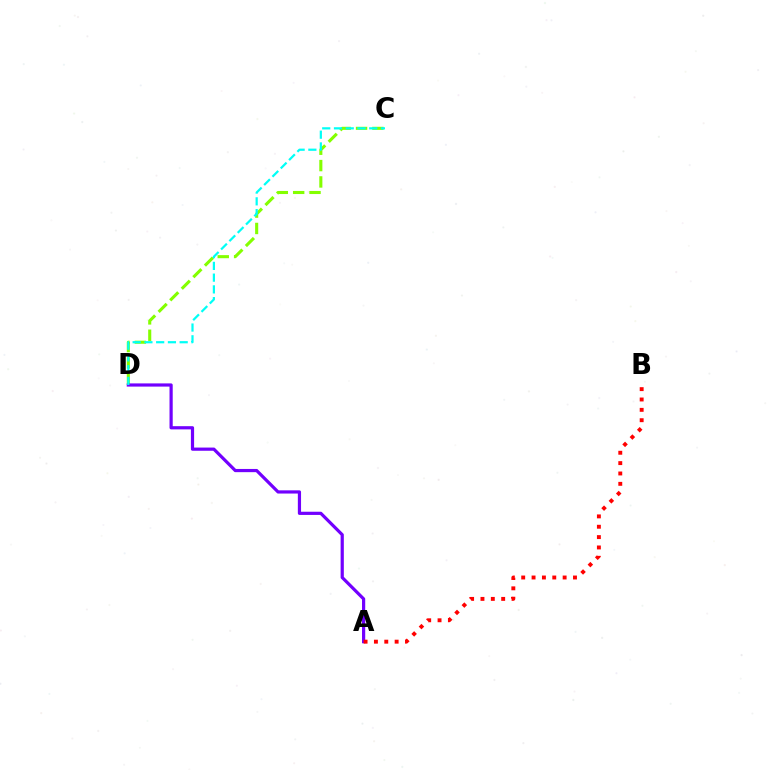{('C', 'D'): [{'color': '#84ff00', 'line_style': 'dashed', 'thickness': 2.22}, {'color': '#00fff6', 'line_style': 'dashed', 'thickness': 1.6}], ('A', 'D'): [{'color': '#7200ff', 'line_style': 'solid', 'thickness': 2.3}], ('A', 'B'): [{'color': '#ff0000', 'line_style': 'dotted', 'thickness': 2.81}]}